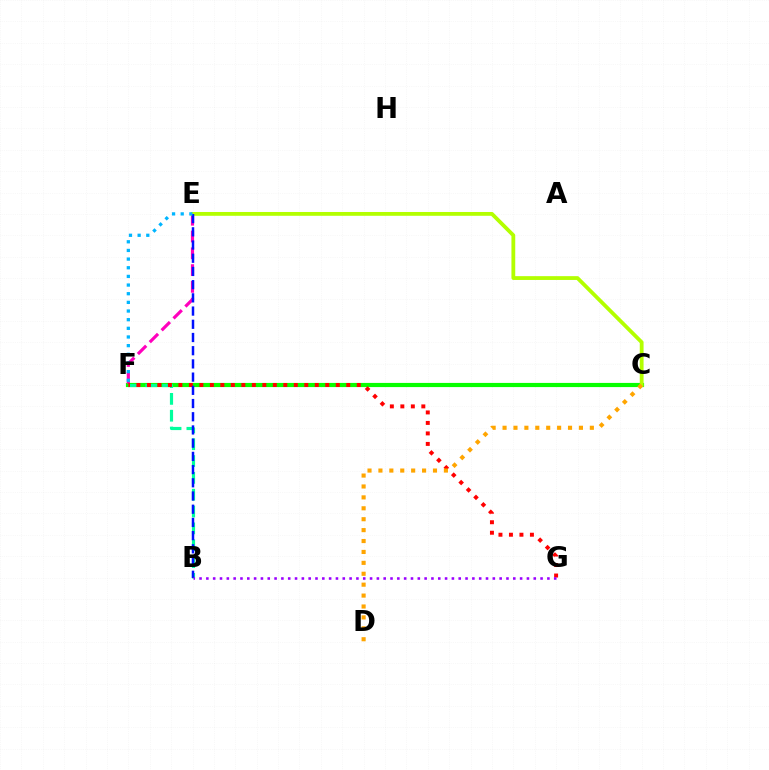{('C', 'F'): [{'color': '#08ff00', 'line_style': 'solid', 'thickness': 3.0}], ('E', 'F'): [{'color': '#ff00bd', 'line_style': 'dashed', 'thickness': 2.28}, {'color': '#00b5ff', 'line_style': 'dotted', 'thickness': 2.35}], ('C', 'E'): [{'color': '#b3ff00', 'line_style': 'solid', 'thickness': 2.74}], ('B', 'F'): [{'color': '#00ff9d', 'line_style': 'dashed', 'thickness': 2.29}], ('F', 'G'): [{'color': '#ff0000', 'line_style': 'dotted', 'thickness': 2.85}], ('B', 'E'): [{'color': '#0010ff', 'line_style': 'dashed', 'thickness': 1.79}], ('B', 'G'): [{'color': '#9b00ff', 'line_style': 'dotted', 'thickness': 1.85}], ('C', 'D'): [{'color': '#ffa500', 'line_style': 'dotted', 'thickness': 2.96}]}